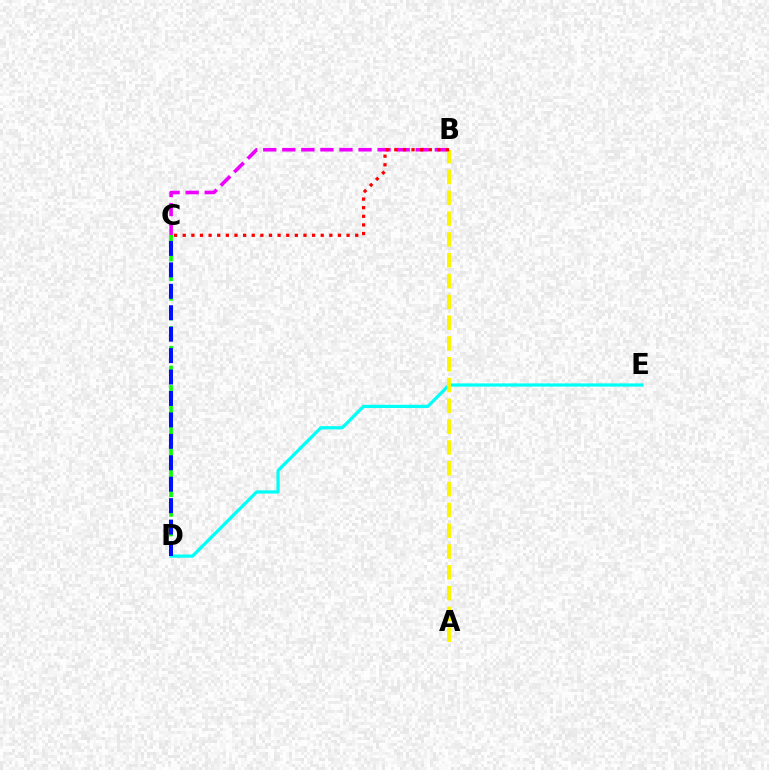{('D', 'E'): [{'color': '#00fff6', 'line_style': 'solid', 'thickness': 2.32}], ('B', 'C'): [{'color': '#ee00ff', 'line_style': 'dashed', 'thickness': 2.59}, {'color': '#ff0000', 'line_style': 'dotted', 'thickness': 2.34}], ('C', 'D'): [{'color': '#08ff00', 'line_style': 'dashed', 'thickness': 2.67}, {'color': '#0010ff', 'line_style': 'dashed', 'thickness': 2.91}], ('A', 'B'): [{'color': '#fcf500', 'line_style': 'dashed', 'thickness': 2.83}]}